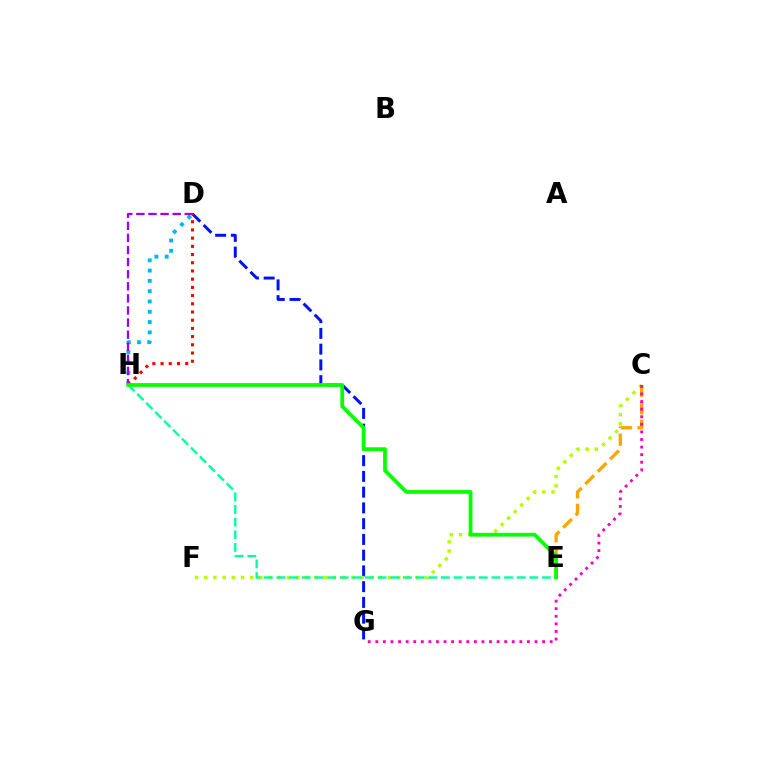{('D', 'H'): [{'color': '#00b5ff', 'line_style': 'dotted', 'thickness': 2.8}, {'color': '#9b00ff', 'line_style': 'dashed', 'thickness': 1.64}, {'color': '#ff0000', 'line_style': 'dotted', 'thickness': 2.23}], ('D', 'G'): [{'color': '#0010ff', 'line_style': 'dashed', 'thickness': 2.14}], ('C', 'F'): [{'color': '#b3ff00', 'line_style': 'dotted', 'thickness': 2.5}], ('C', 'E'): [{'color': '#ffa500', 'line_style': 'dashed', 'thickness': 2.39}], ('C', 'G'): [{'color': '#ff00bd', 'line_style': 'dotted', 'thickness': 2.06}], ('E', 'H'): [{'color': '#00ff9d', 'line_style': 'dashed', 'thickness': 1.72}, {'color': '#08ff00', 'line_style': 'solid', 'thickness': 2.72}]}